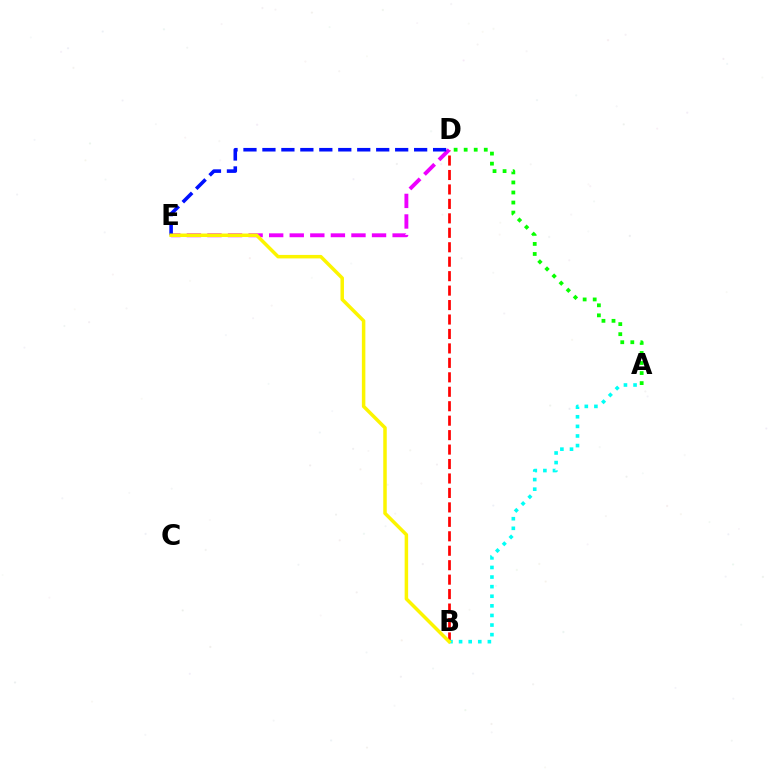{('B', 'D'): [{'color': '#ff0000', 'line_style': 'dashed', 'thickness': 1.96}], ('D', 'E'): [{'color': '#ee00ff', 'line_style': 'dashed', 'thickness': 2.79}, {'color': '#0010ff', 'line_style': 'dashed', 'thickness': 2.58}], ('A', 'B'): [{'color': '#00fff6', 'line_style': 'dotted', 'thickness': 2.61}], ('B', 'E'): [{'color': '#fcf500', 'line_style': 'solid', 'thickness': 2.51}], ('A', 'D'): [{'color': '#08ff00', 'line_style': 'dotted', 'thickness': 2.73}]}